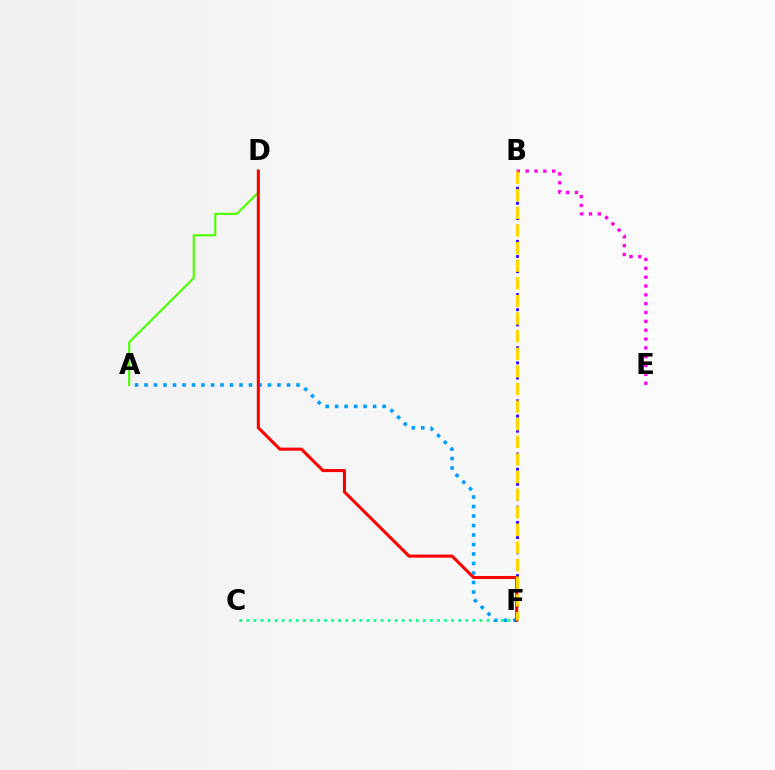{('A', 'D'): [{'color': '#4fff00', 'line_style': 'solid', 'thickness': 1.56}], ('B', 'F'): [{'color': '#3700ff', 'line_style': 'dotted', 'thickness': 2.06}, {'color': '#ffd500', 'line_style': 'dashed', 'thickness': 2.39}], ('C', 'F'): [{'color': '#00ff86', 'line_style': 'dotted', 'thickness': 1.92}], ('B', 'E'): [{'color': '#ff00ed', 'line_style': 'dotted', 'thickness': 2.4}], ('A', 'F'): [{'color': '#009eff', 'line_style': 'dotted', 'thickness': 2.58}], ('D', 'F'): [{'color': '#ff0000', 'line_style': 'solid', 'thickness': 2.21}]}